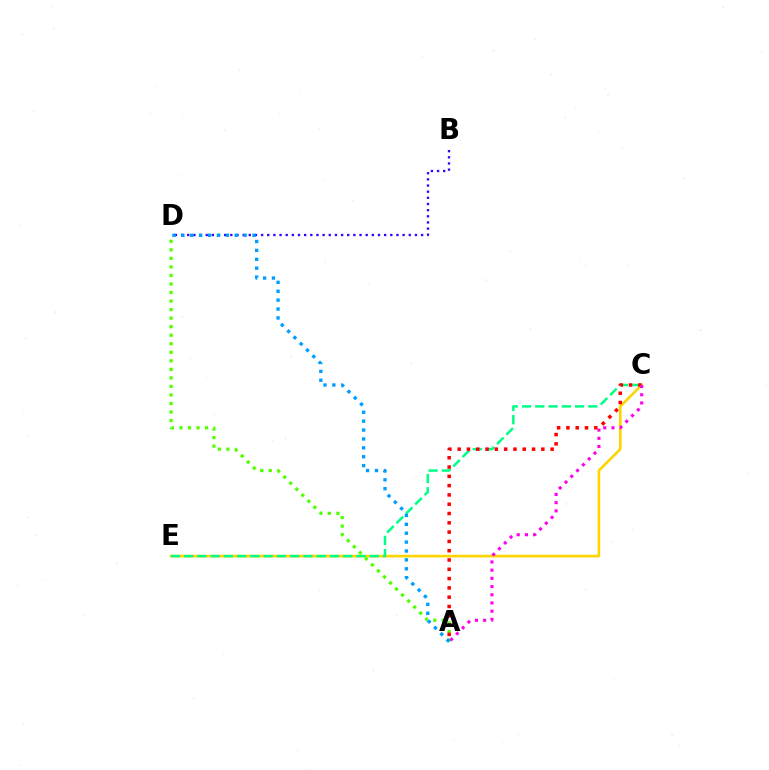{('C', 'E'): [{'color': '#ffd500', 'line_style': 'solid', 'thickness': 1.89}, {'color': '#00ff86', 'line_style': 'dashed', 'thickness': 1.8}], ('A', 'D'): [{'color': '#4fff00', 'line_style': 'dotted', 'thickness': 2.32}, {'color': '#009eff', 'line_style': 'dotted', 'thickness': 2.42}], ('B', 'D'): [{'color': '#3700ff', 'line_style': 'dotted', 'thickness': 1.67}], ('A', 'C'): [{'color': '#ff0000', 'line_style': 'dotted', 'thickness': 2.53}, {'color': '#ff00ed', 'line_style': 'dotted', 'thickness': 2.23}]}